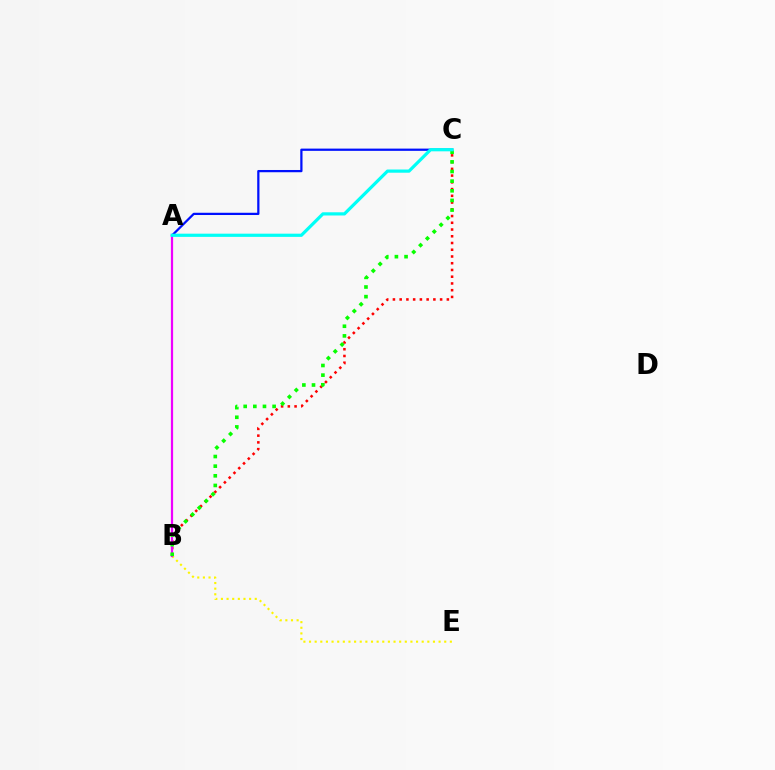{('B', 'C'): [{'color': '#ff0000', 'line_style': 'dotted', 'thickness': 1.83}, {'color': '#08ff00', 'line_style': 'dotted', 'thickness': 2.62}], ('B', 'E'): [{'color': '#fcf500', 'line_style': 'dotted', 'thickness': 1.53}], ('A', 'B'): [{'color': '#ee00ff', 'line_style': 'solid', 'thickness': 1.61}], ('A', 'C'): [{'color': '#0010ff', 'line_style': 'solid', 'thickness': 1.61}, {'color': '#00fff6', 'line_style': 'solid', 'thickness': 2.31}]}